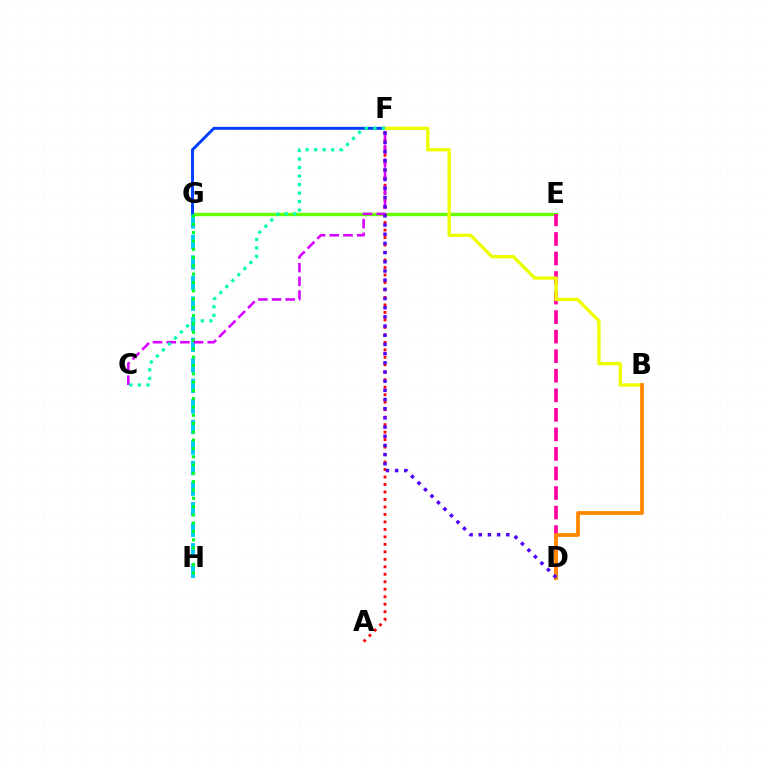{('E', 'G'): [{'color': '#66ff00', 'line_style': 'solid', 'thickness': 2.43}], ('D', 'E'): [{'color': '#ff00a0', 'line_style': 'dashed', 'thickness': 2.65}], ('F', 'G'): [{'color': '#003fff', 'line_style': 'solid', 'thickness': 2.11}], ('A', 'F'): [{'color': '#ff0000', 'line_style': 'dotted', 'thickness': 2.03}], ('G', 'H'): [{'color': '#00c7ff', 'line_style': 'dashed', 'thickness': 2.79}, {'color': '#00ff27', 'line_style': 'dotted', 'thickness': 2.26}], ('B', 'F'): [{'color': '#eeff00', 'line_style': 'solid', 'thickness': 2.41}], ('B', 'D'): [{'color': '#ff8800', 'line_style': 'solid', 'thickness': 2.74}], ('C', 'F'): [{'color': '#d600ff', 'line_style': 'dashed', 'thickness': 1.86}, {'color': '#00ffaf', 'line_style': 'dotted', 'thickness': 2.31}], ('D', 'F'): [{'color': '#4f00ff', 'line_style': 'dotted', 'thickness': 2.5}]}